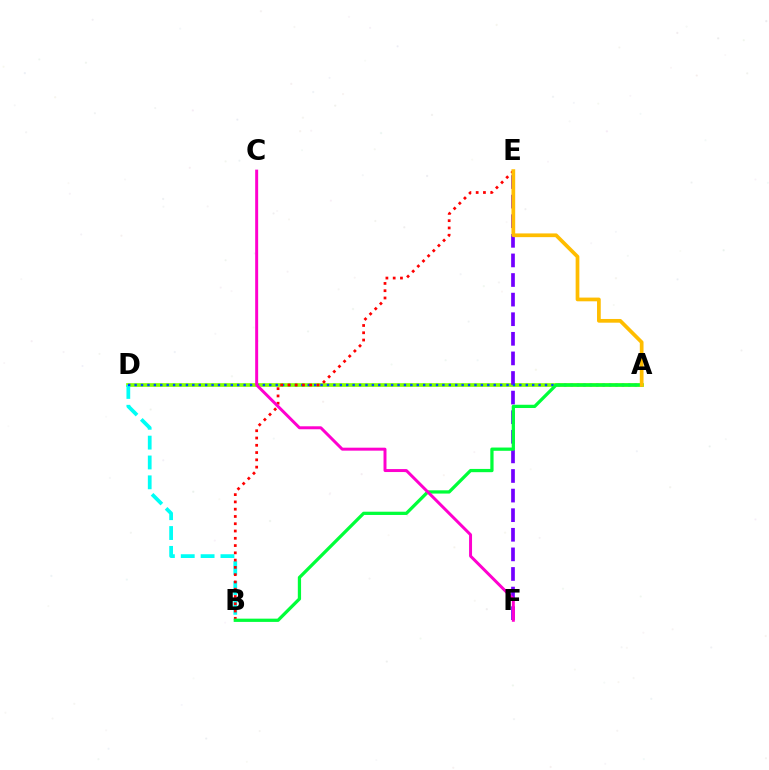{('A', 'D'): [{'color': '#84ff00', 'line_style': 'solid', 'thickness': 2.65}, {'color': '#004bff', 'line_style': 'dotted', 'thickness': 1.74}], ('B', 'D'): [{'color': '#00fff6', 'line_style': 'dashed', 'thickness': 2.7}], ('E', 'F'): [{'color': '#7200ff', 'line_style': 'dashed', 'thickness': 2.66}], ('B', 'E'): [{'color': '#ff0000', 'line_style': 'dotted', 'thickness': 1.98}], ('A', 'B'): [{'color': '#00ff39', 'line_style': 'solid', 'thickness': 2.34}], ('A', 'E'): [{'color': '#ffbd00', 'line_style': 'solid', 'thickness': 2.68}], ('C', 'F'): [{'color': '#ff00cf', 'line_style': 'solid', 'thickness': 2.14}]}